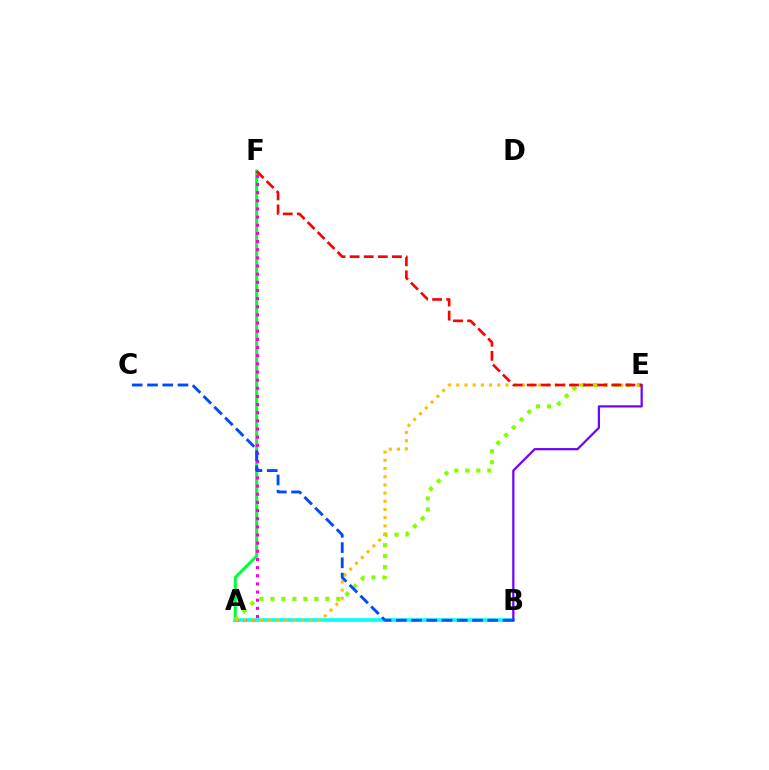{('A', 'F'): [{'color': '#00ff39', 'line_style': 'solid', 'thickness': 2.22}, {'color': '#ff00cf', 'line_style': 'dotted', 'thickness': 2.21}], ('A', 'B'): [{'color': '#00fff6', 'line_style': 'solid', 'thickness': 2.6}], ('A', 'E'): [{'color': '#84ff00', 'line_style': 'dotted', 'thickness': 2.98}, {'color': '#ffbd00', 'line_style': 'dotted', 'thickness': 2.23}], ('B', 'E'): [{'color': '#7200ff', 'line_style': 'solid', 'thickness': 1.6}], ('B', 'C'): [{'color': '#004bff', 'line_style': 'dashed', 'thickness': 2.07}], ('E', 'F'): [{'color': '#ff0000', 'line_style': 'dashed', 'thickness': 1.92}]}